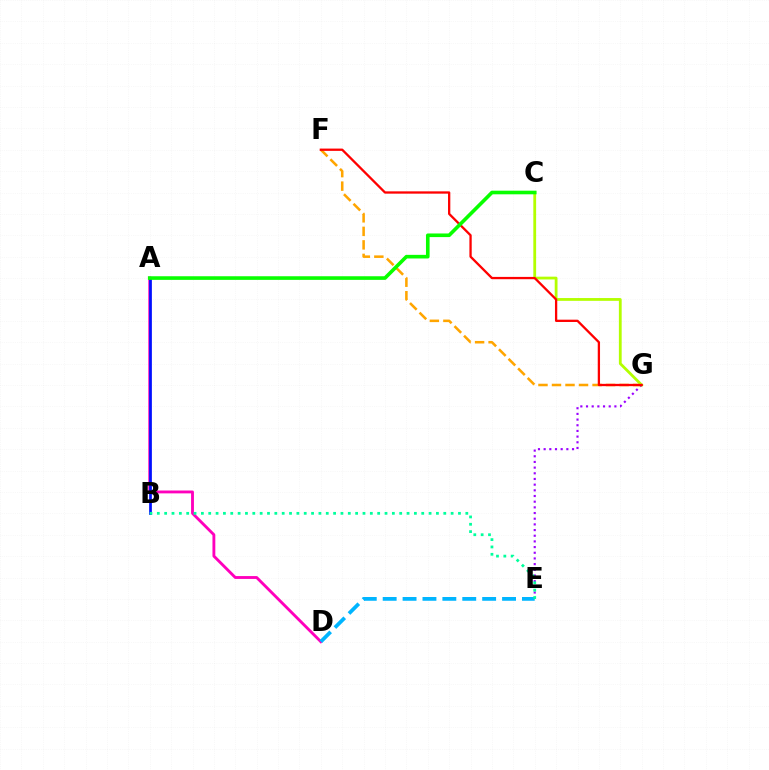{('A', 'D'): [{'color': '#ff00bd', 'line_style': 'solid', 'thickness': 2.06}], ('F', 'G'): [{'color': '#ffa500', 'line_style': 'dashed', 'thickness': 1.84}, {'color': '#ff0000', 'line_style': 'solid', 'thickness': 1.65}], ('E', 'G'): [{'color': '#9b00ff', 'line_style': 'dotted', 'thickness': 1.54}], ('D', 'E'): [{'color': '#00b5ff', 'line_style': 'dashed', 'thickness': 2.7}], ('A', 'B'): [{'color': '#0010ff', 'line_style': 'solid', 'thickness': 1.96}], ('C', 'G'): [{'color': '#b3ff00', 'line_style': 'solid', 'thickness': 2.01}], ('B', 'E'): [{'color': '#00ff9d', 'line_style': 'dotted', 'thickness': 2.0}], ('A', 'C'): [{'color': '#08ff00', 'line_style': 'solid', 'thickness': 2.61}]}